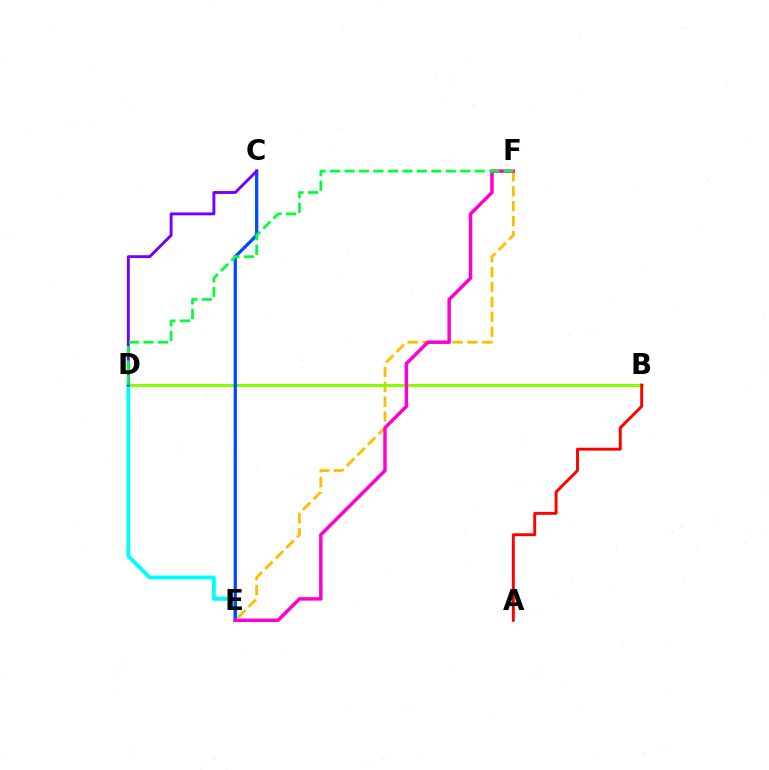{('E', 'F'): [{'color': '#ffbd00', 'line_style': 'dashed', 'thickness': 2.03}, {'color': '#ff00cf', 'line_style': 'solid', 'thickness': 2.5}], ('B', 'D'): [{'color': '#84ff00', 'line_style': 'solid', 'thickness': 2.16}], ('D', 'E'): [{'color': '#00fff6', 'line_style': 'solid', 'thickness': 2.78}], ('A', 'B'): [{'color': '#ff0000', 'line_style': 'solid', 'thickness': 2.09}], ('C', 'E'): [{'color': '#004bff', 'line_style': 'solid', 'thickness': 2.34}], ('C', 'D'): [{'color': '#7200ff', 'line_style': 'solid', 'thickness': 2.09}], ('D', 'F'): [{'color': '#00ff39', 'line_style': 'dashed', 'thickness': 1.97}]}